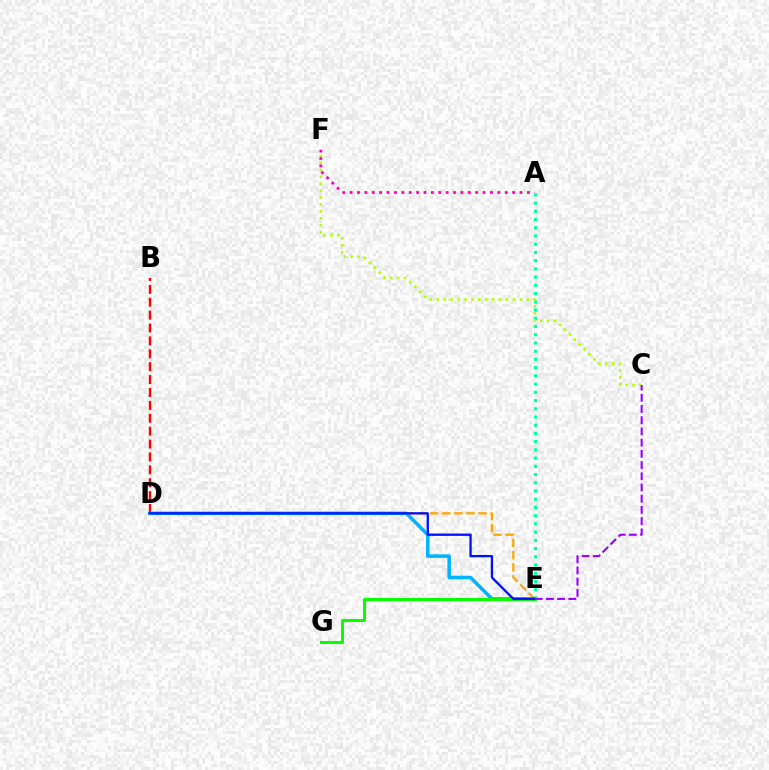{('B', 'D'): [{'color': '#ff0000', 'line_style': 'dashed', 'thickness': 1.75}], ('D', 'E'): [{'color': '#ffa500', 'line_style': 'dashed', 'thickness': 1.64}, {'color': '#00b5ff', 'line_style': 'solid', 'thickness': 2.56}, {'color': '#0010ff', 'line_style': 'solid', 'thickness': 1.66}], ('E', 'G'): [{'color': '#08ff00', 'line_style': 'solid', 'thickness': 2.17}], ('A', 'E'): [{'color': '#00ff9d', 'line_style': 'dotted', 'thickness': 2.24}], ('C', 'F'): [{'color': '#b3ff00', 'line_style': 'dotted', 'thickness': 1.88}], ('A', 'F'): [{'color': '#ff00bd', 'line_style': 'dotted', 'thickness': 2.01}], ('C', 'E'): [{'color': '#9b00ff', 'line_style': 'dashed', 'thickness': 1.52}]}